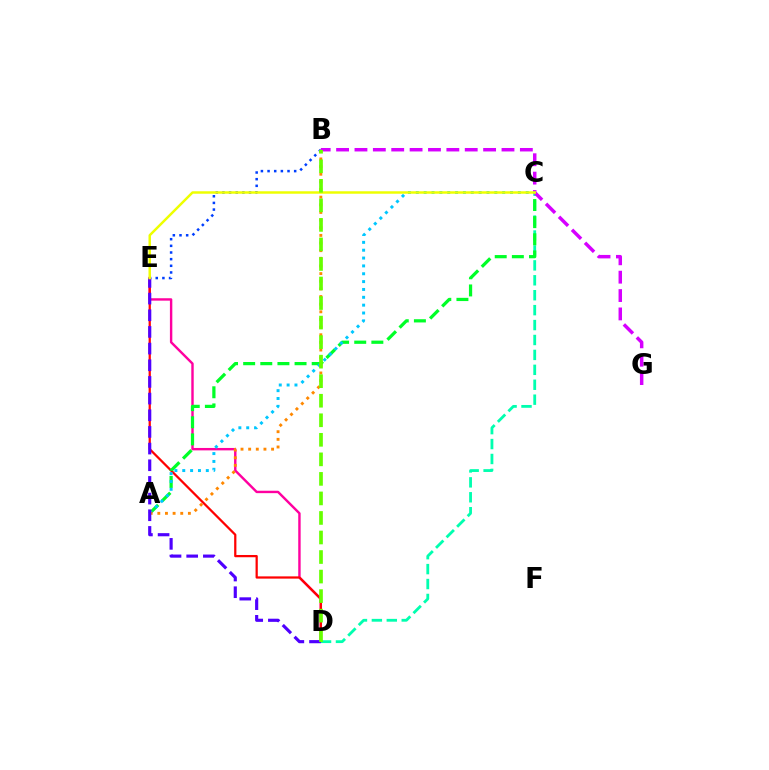{('B', 'E'): [{'color': '#003fff', 'line_style': 'dotted', 'thickness': 1.81}], ('D', 'E'): [{'color': '#ff00a0', 'line_style': 'solid', 'thickness': 1.74}, {'color': '#ff0000', 'line_style': 'solid', 'thickness': 1.61}, {'color': '#4f00ff', 'line_style': 'dashed', 'thickness': 2.26}], ('C', 'D'): [{'color': '#00ffaf', 'line_style': 'dashed', 'thickness': 2.03}], ('A', 'C'): [{'color': '#00ff27', 'line_style': 'dashed', 'thickness': 2.33}, {'color': '#00c7ff', 'line_style': 'dotted', 'thickness': 2.13}], ('B', 'G'): [{'color': '#d600ff', 'line_style': 'dashed', 'thickness': 2.5}], ('A', 'B'): [{'color': '#ff8800', 'line_style': 'dotted', 'thickness': 2.08}], ('C', 'E'): [{'color': '#eeff00', 'line_style': 'solid', 'thickness': 1.78}], ('B', 'D'): [{'color': '#66ff00', 'line_style': 'dashed', 'thickness': 2.65}]}